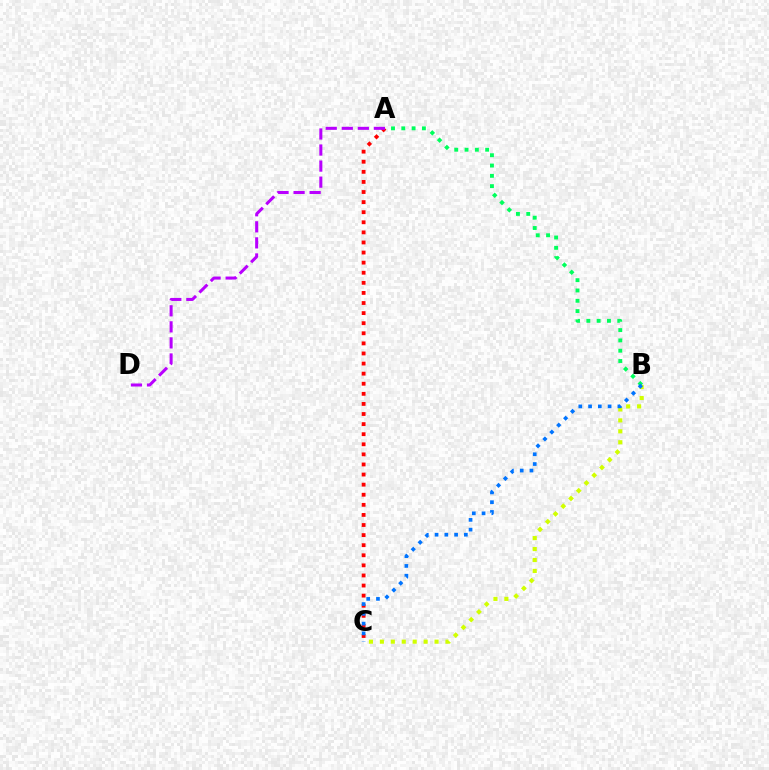{('A', 'C'): [{'color': '#ff0000', 'line_style': 'dotted', 'thickness': 2.74}], ('B', 'C'): [{'color': '#d1ff00', 'line_style': 'dotted', 'thickness': 2.97}, {'color': '#0074ff', 'line_style': 'dotted', 'thickness': 2.65}], ('A', 'B'): [{'color': '#00ff5c', 'line_style': 'dotted', 'thickness': 2.8}], ('A', 'D'): [{'color': '#b900ff', 'line_style': 'dashed', 'thickness': 2.18}]}